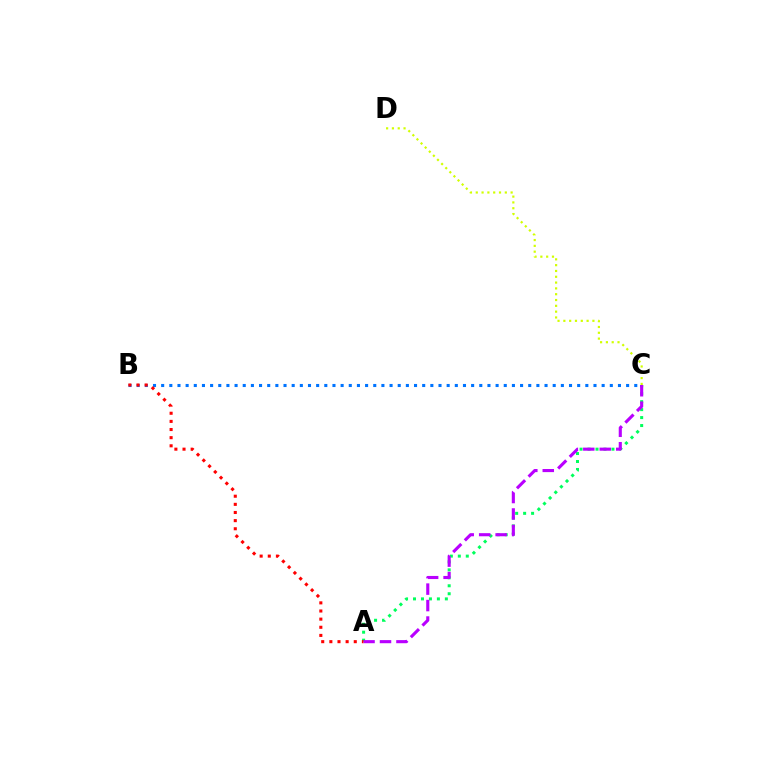{('A', 'C'): [{'color': '#00ff5c', 'line_style': 'dotted', 'thickness': 2.16}, {'color': '#b900ff', 'line_style': 'dashed', 'thickness': 2.24}], ('B', 'C'): [{'color': '#0074ff', 'line_style': 'dotted', 'thickness': 2.22}], ('C', 'D'): [{'color': '#d1ff00', 'line_style': 'dotted', 'thickness': 1.58}], ('A', 'B'): [{'color': '#ff0000', 'line_style': 'dotted', 'thickness': 2.21}]}